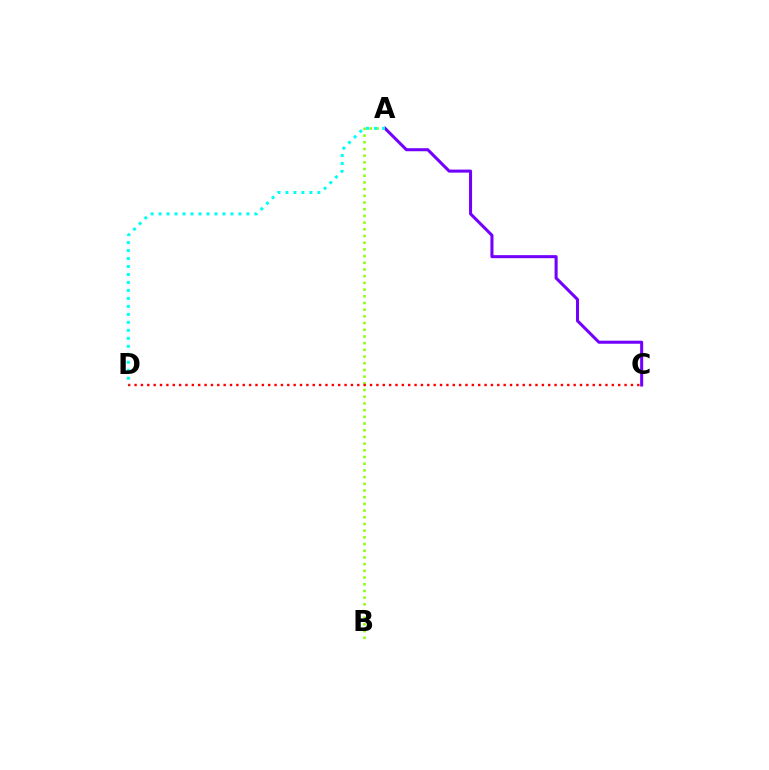{('A', 'B'): [{'color': '#84ff00', 'line_style': 'dotted', 'thickness': 1.82}], ('C', 'D'): [{'color': '#ff0000', 'line_style': 'dotted', 'thickness': 1.73}], ('A', 'C'): [{'color': '#7200ff', 'line_style': 'solid', 'thickness': 2.19}], ('A', 'D'): [{'color': '#00fff6', 'line_style': 'dotted', 'thickness': 2.17}]}